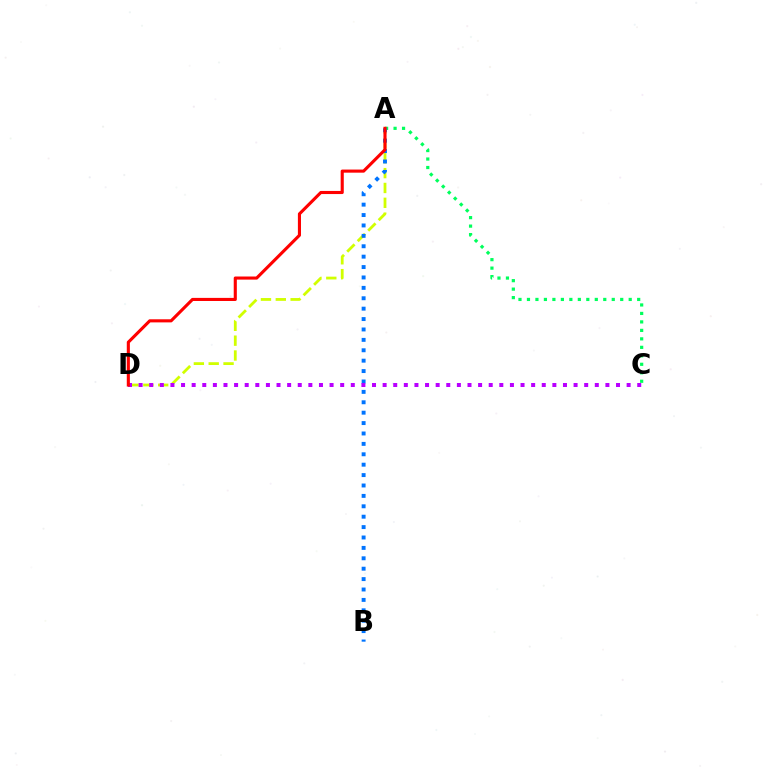{('A', 'C'): [{'color': '#00ff5c', 'line_style': 'dotted', 'thickness': 2.3}], ('A', 'D'): [{'color': '#d1ff00', 'line_style': 'dashed', 'thickness': 2.02}, {'color': '#ff0000', 'line_style': 'solid', 'thickness': 2.24}], ('A', 'B'): [{'color': '#0074ff', 'line_style': 'dotted', 'thickness': 2.83}], ('C', 'D'): [{'color': '#b900ff', 'line_style': 'dotted', 'thickness': 2.88}]}